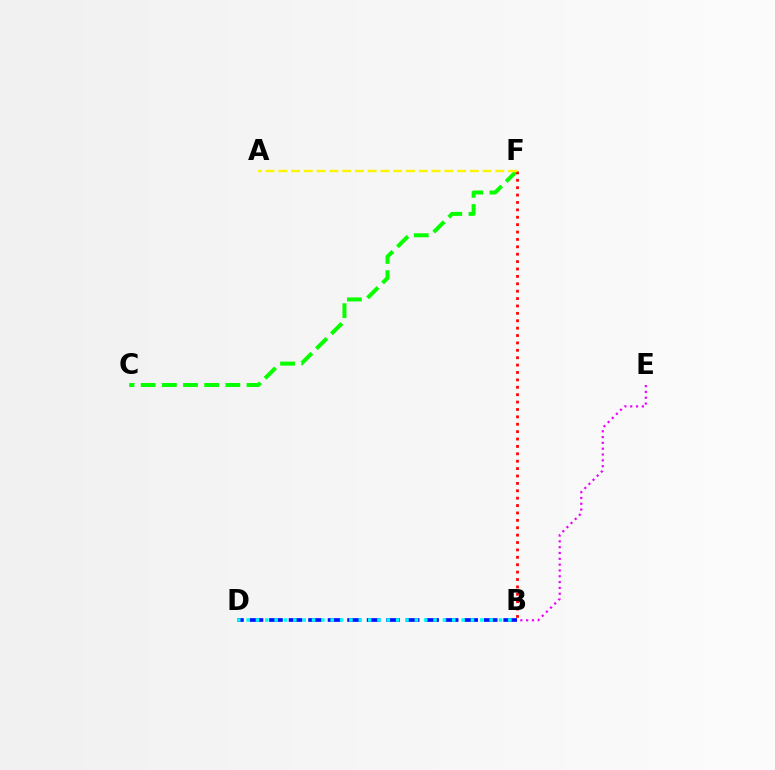{('C', 'F'): [{'color': '#08ff00', 'line_style': 'dashed', 'thickness': 2.88}], ('B', 'E'): [{'color': '#ee00ff', 'line_style': 'dotted', 'thickness': 1.58}], ('B', 'F'): [{'color': '#ff0000', 'line_style': 'dotted', 'thickness': 2.01}], ('A', 'F'): [{'color': '#fcf500', 'line_style': 'dashed', 'thickness': 1.73}], ('B', 'D'): [{'color': '#0010ff', 'line_style': 'dashed', 'thickness': 2.65}, {'color': '#00fff6', 'line_style': 'dotted', 'thickness': 2.54}]}